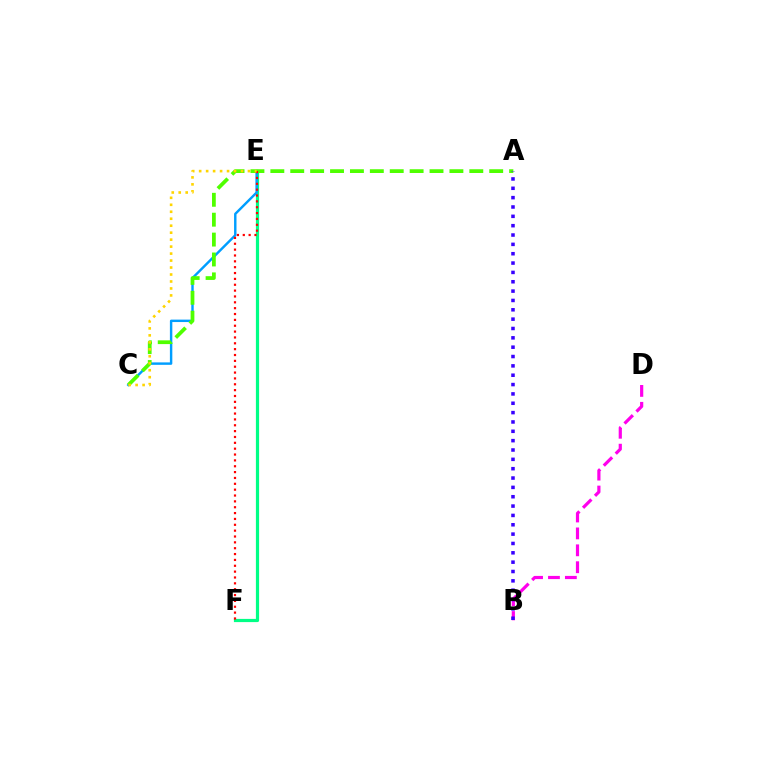{('B', 'D'): [{'color': '#ff00ed', 'line_style': 'dashed', 'thickness': 2.3}], ('E', 'F'): [{'color': '#00ff86', 'line_style': 'solid', 'thickness': 2.31}, {'color': '#ff0000', 'line_style': 'dotted', 'thickness': 1.59}], ('C', 'E'): [{'color': '#009eff', 'line_style': 'solid', 'thickness': 1.75}, {'color': '#ffd500', 'line_style': 'dotted', 'thickness': 1.89}], ('A', 'C'): [{'color': '#4fff00', 'line_style': 'dashed', 'thickness': 2.7}], ('A', 'B'): [{'color': '#3700ff', 'line_style': 'dotted', 'thickness': 2.54}]}